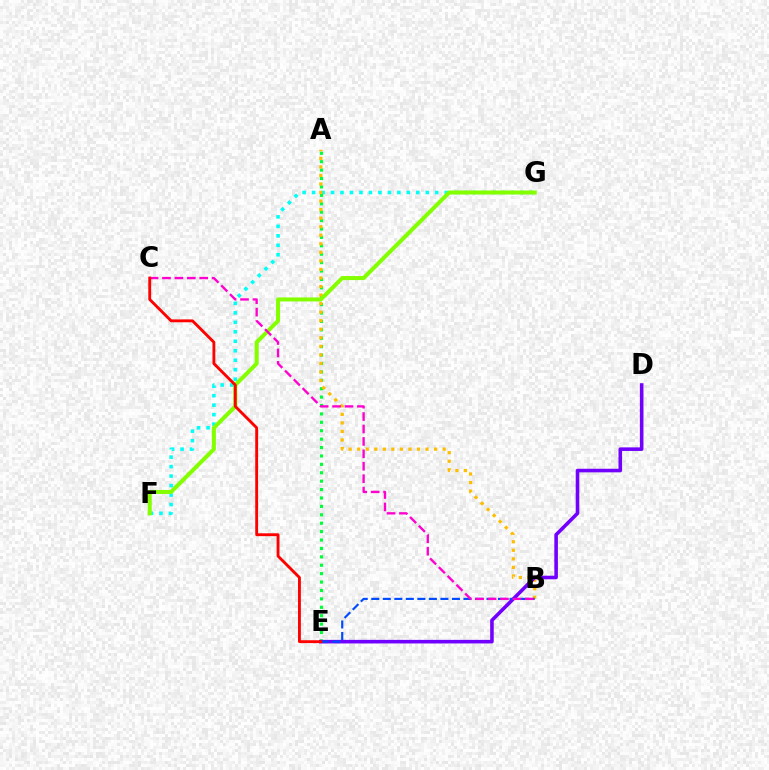{('F', 'G'): [{'color': '#00fff6', 'line_style': 'dotted', 'thickness': 2.57}, {'color': '#84ff00', 'line_style': 'solid', 'thickness': 2.9}], ('A', 'E'): [{'color': '#00ff39', 'line_style': 'dotted', 'thickness': 2.28}], ('A', 'B'): [{'color': '#ffbd00', 'line_style': 'dotted', 'thickness': 2.32}], ('D', 'E'): [{'color': '#7200ff', 'line_style': 'solid', 'thickness': 2.58}], ('B', 'E'): [{'color': '#004bff', 'line_style': 'dashed', 'thickness': 1.57}], ('B', 'C'): [{'color': '#ff00cf', 'line_style': 'dashed', 'thickness': 1.69}], ('C', 'E'): [{'color': '#ff0000', 'line_style': 'solid', 'thickness': 2.06}]}